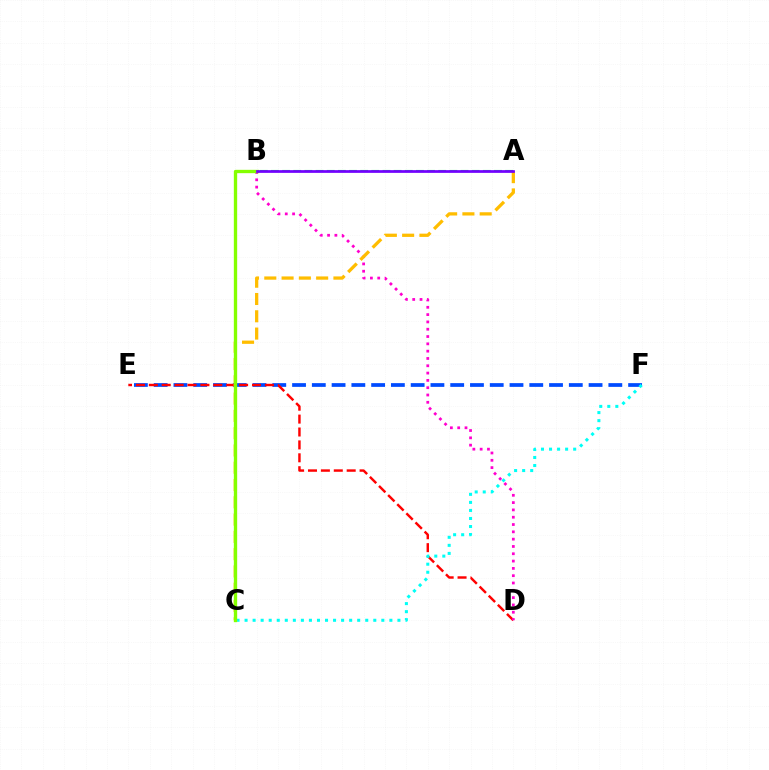{('E', 'F'): [{'color': '#004bff', 'line_style': 'dashed', 'thickness': 2.69}], ('A', 'B'): [{'color': '#00ff39', 'line_style': 'dashed', 'thickness': 1.51}, {'color': '#7200ff', 'line_style': 'solid', 'thickness': 1.96}], ('D', 'E'): [{'color': '#ff0000', 'line_style': 'dashed', 'thickness': 1.75}], ('B', 'D'): [{'color': '#ff00cf', 'line_style': 'dotted', 'thickness': 1.99}], ('A', 'C'): [{'color': '#ffbd00', 'line_style': 'dashed', 'thickness': 2.35}], ('C', 'F'): [{'color': '#00fff6', 'line_style': 'dotted', 'thickness': 2.19}], ('B', 'C'): [{'color': '#84ff00', 'line_style': 'solid', 'thickness': 2.4}]}